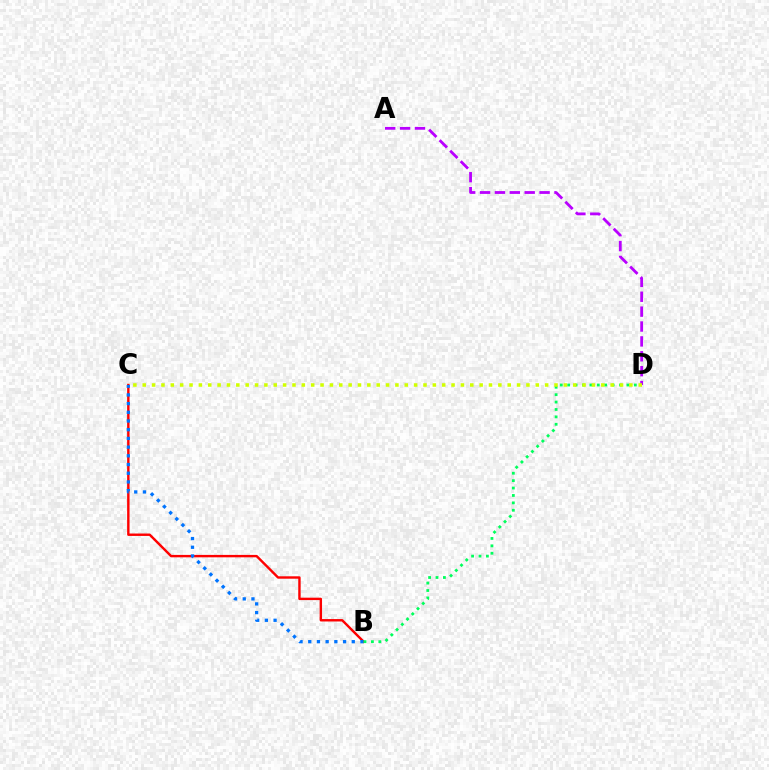{('B', 'C'): [{'color': '#ff0000', 'line_style': 'solid', 'thickness': 1.73}, {'color': '#0074ff', 'line_style': 'dotted', 'thickness': 2.36}], ('A', 'D'): [{'color': '#b900ff', 'line_style': 'dashed', 'thickness': 2.02}], ('B', 'D'): [{'color': '#00ff5c', 'line_style': 'dotted', 'thickness': 2.01}], ('C', 'D'): [{'color': '#d1ff00', 'line_style': 'dotted', 'thickness': 2.54}]}